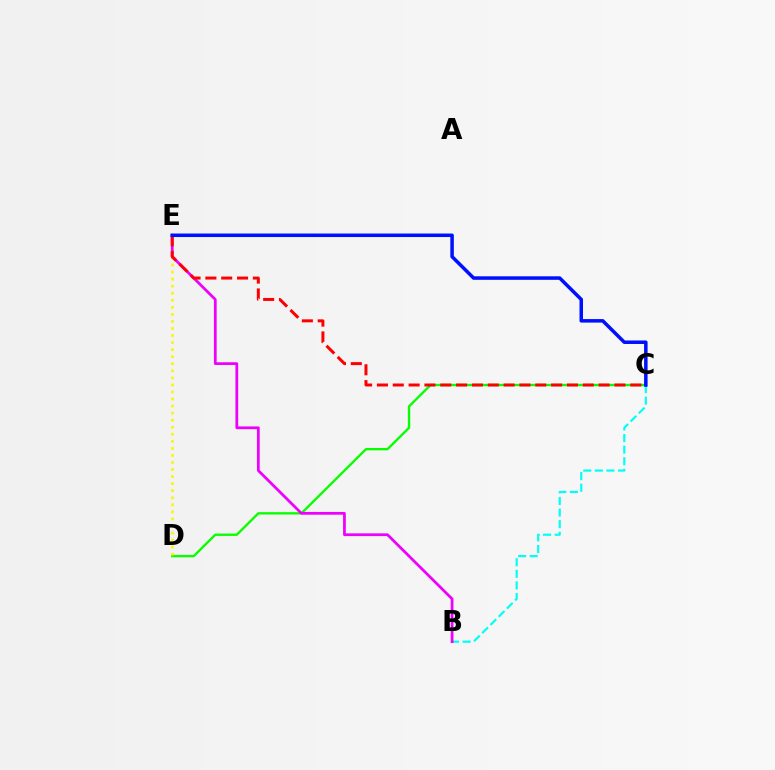{('C', 'D'): [{'color': '#08ff00', 'line_style': 'solid', 'thickness': 1.7}], ('D', 'E'): [{'color': '#fcf500', 'line_style': 'dotted', 'thickness': 1.92}], ('B', 'C'): [{'color': '#00fff6', 'line_style': 'dashed', 'thickness': 1.57}], ('B', 'E'): [{'color': '#ee00ff', 'line_style': 'solid', 'thickness': 1.98}], ('C', 'E'): [{'color': '#ff0000', 'line_style': 'dashed', 'thickness': 2.15}, {'color': '#0010ff', 'line_style': 'solid', 'thickness': 2.53}]}